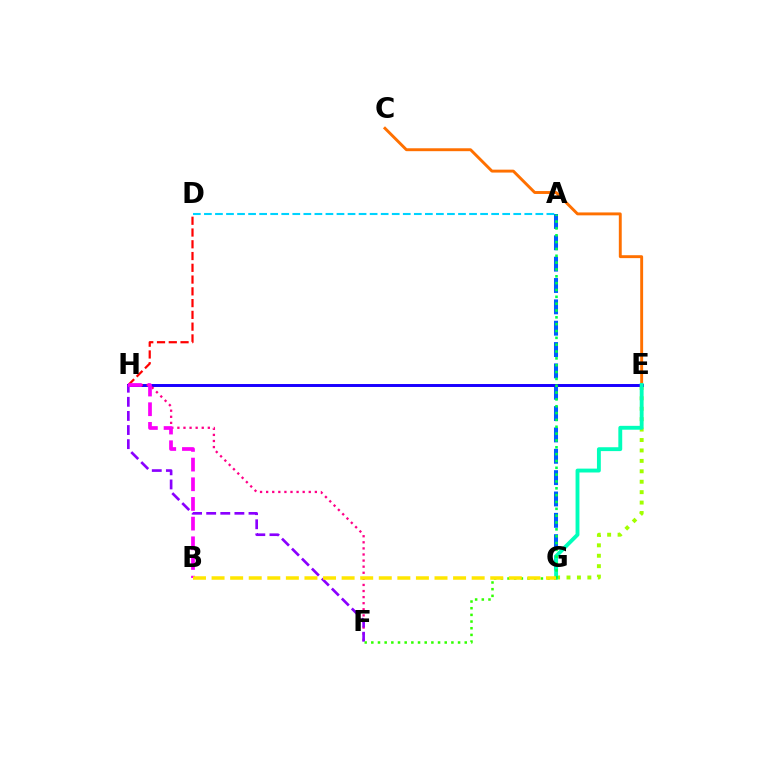{('C', 'E'): [{'color': '#ff7000', 'line_style': 'solid', 'thickness': 2.09}], ('E', 'G'): [{'color': '#a2ff00', 'line_style': 'dotted', 'thickness': 2.83}, {'color': '#00ffbb', 'line_style': 'solid', 'thickness': 2.79}], ('A', 'G'): [{'color': '#005dff', 'line_style': 'dashed', 'thickness': 2.9}, {'color': '#00ff45', 'line_style': 'dotted', 'thickness': 1.86}], ('E', 'H'): [{'color': '#1900ff', 'line_style': 'solid', 'thickness': 2.12}], ('F', 'H'): [{'color': '#ff0088', 'line_style': 'dotted', 'thickness': 1.65}, {'color': '#8a00ff', 'line_style': 'dashed', 'thickness': 1.92}], ('D', 'H'): [{'color': '#ff0000', 'line_style': 'dashed', 'thickness': 1.6}], ('F', 'G'): [{'color': '#31ff00', 'line_style': 'dotted', 'thickness': 1.81}], ('B', 'H'): [{'color': '#fa00f9', 'line_style': 'dashed', 'thickness': 2.67}], ('B', 'G'): [{'color': '#ffe600', 'line_style': 'dashed', 'thickness': 2.52}], ('A', 'D'): [{'color': '#00d3ff', 'line_style': 'dashed', 'thickness': 1.5}]}